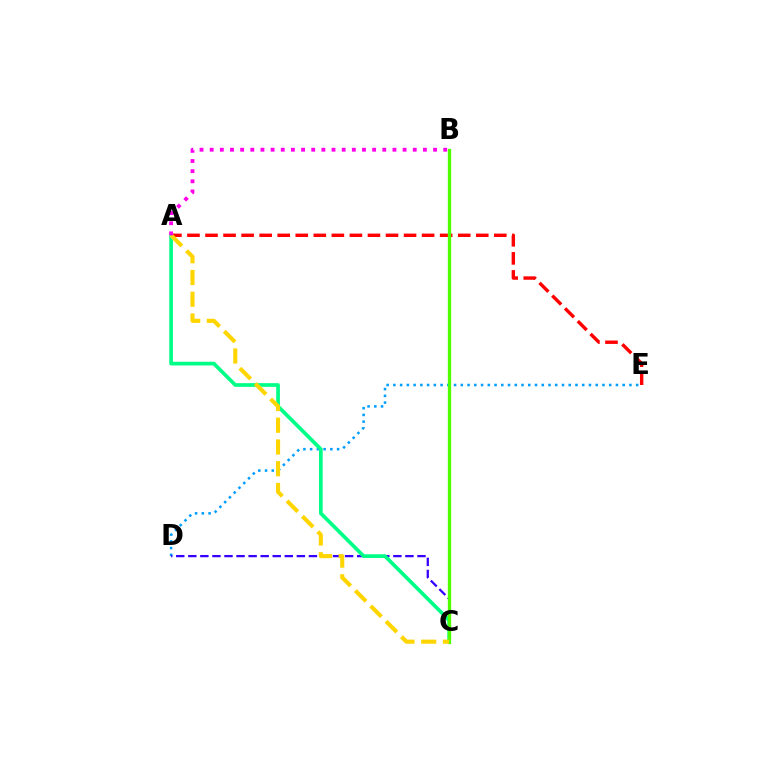{('D', 'E'): [{'color': '#009eff', 'line_style': 'dotted', 'thickness': 1.83}], ('C', 'D'): [{'color': '#3700ff', 'line_style': 'dashed', 'thickness': 1.64}], ('A', 'E'): [{'color': '#ff0000', 'line_style': 'dashed', 'thickness': 2.45}], ('A', 'C'): [{'color': '#00ff86', 'line_style': 'solid', 'thickness': 2.66}, {'color': '#ffd500', 'line_style': 'dashed', 'thickness': 2.95}], ('B', 'C'): [{'color': '#4fff00', 'line_style': 'solid', 'thickness': 2.39}], ('A', 'B'): [{'color': '#ff00ed', 'line_style': 'dotted', 'thickness': 2.76}]}